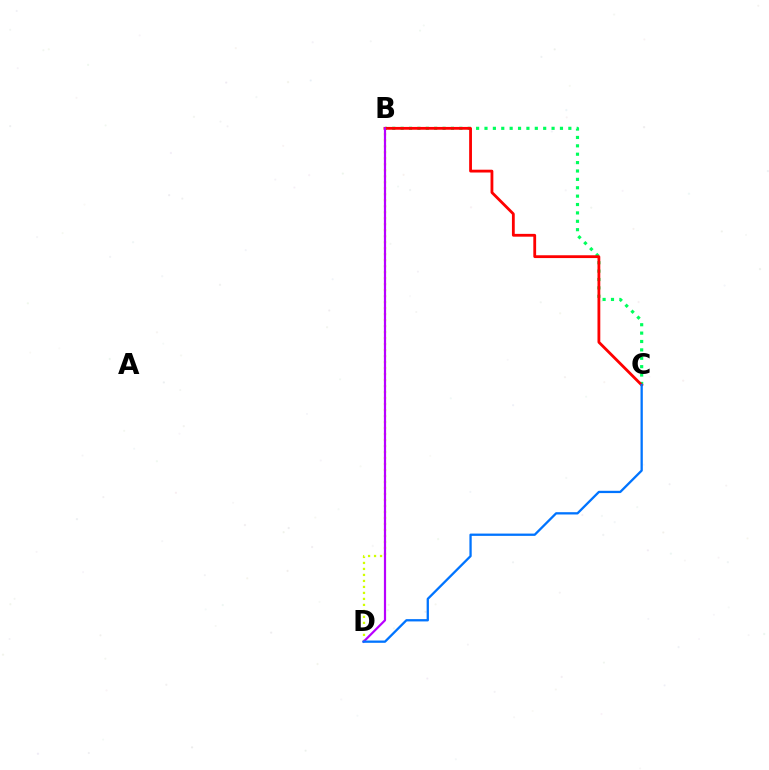{('B', 'C'): [{'color': '#00ff5c', 'line_style': 'dotted', 'thickness': 2.28}, {'color': '#ff0000', 'line_style': 'solid', 'thickness': 2.02}], ('B', 'D'): [{'color': '#d1ff00', 'line_style': 'dotted', 'thickness': 1.63}, {'color': '#b900ff', 'line_style': 'solid', 'thickness': 1.58}], ('C', 'D'): [{'color': '#0074ff', 'line_style': 'solid', 'thickness': 1.65}]}